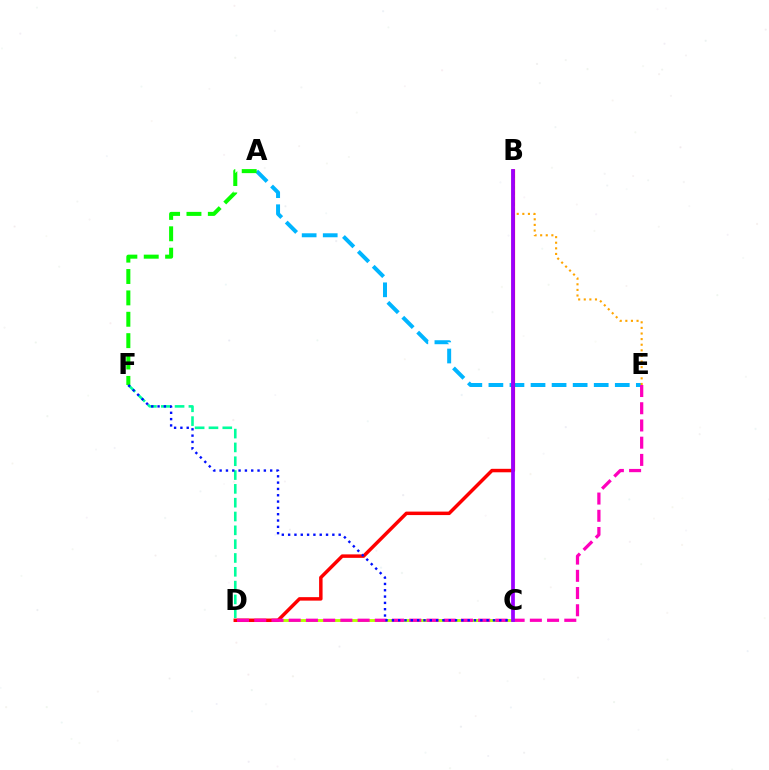{('C', 'D'): [{'color': '#b3ff00', 'line_style': 'solid', 'thickness': 2.08}], ('A', 'E'): [{'color': '#00b5ff', 'line_style': 'dashed', 'thickness': 2.86}], ('B', 'D'): [{'color': '#ff0000', 'line_style': 'solid', 'thickness': 2.5}], ('D', 'F'): [{'color': '#00ff9d', 'line_style': 'dashed', 'thickness': 1.88}], ('B', 'E'): [{'color': '#ffa500', 'line_style': 'dotted', 'thickness': 1.52}], ('D', 'E'): [{'color': '#ff00bd', 'line_style': 'dashed', 'thickness': 2.34}], ('A', 'F'): [{'color': '#08ff00', 'line_style': 'dashed', 'thickness': 2.9}], ('C', 'F'): [{'color': '#0010ff', 'line_style': 'dotted', 'thickness': 1.72}], ('B', 'C'): [{'color': '#9b00ff', 'line_style': 'solid', 'thickness': 2.69}]}